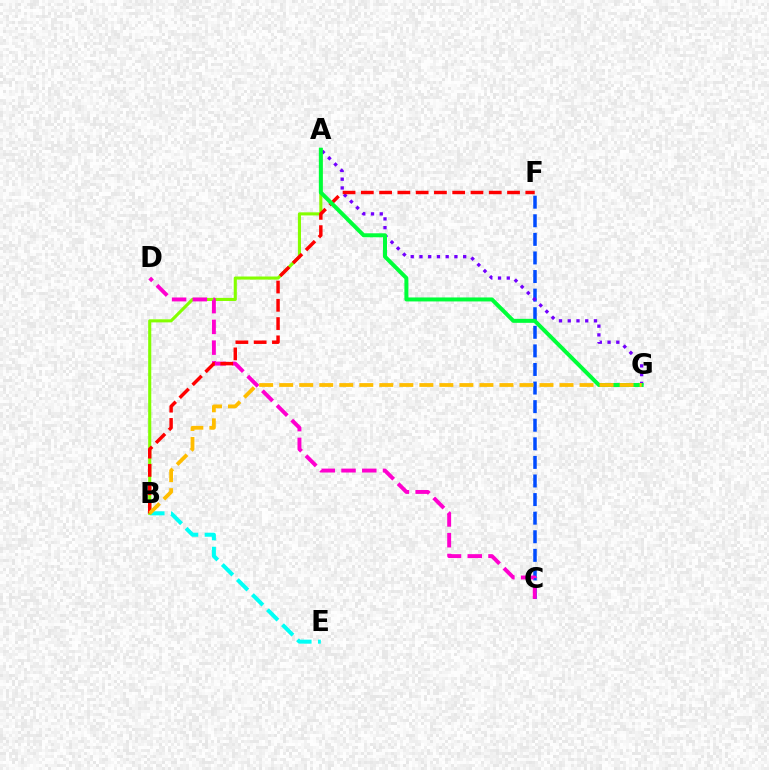{('B', 'E'): [{'color': '#00fff6', 'line_style': 'dashed', 'thickness': 2.89}], ('C', 'F'): [{'color': '#004bff', 'line_style': 'dashed', 'thickness': 2.53}], ('A', 'B'): [{'color': '#84ff00', 'line_style': 'solid', 'thickness': 2.23}], ('A', 'G'): [{'color': '#7200ff', 'line_style': 'dotted', 'thickness': 2.38}, {'color': '#00ff39', 'line_style': 'solid', 'thickness': 2.87}], ('C', 'D'): [{'color': '#ff00cf', 'line_style': 'dashed', 'thickness': 2.82}], ('B', 'F'): [{'color': '#ff0000', 'line_style': 'dashed', 'thickness': 2.48}], ('B', 'G'): [{'color': '#ffbd00', 'line_style': 'dashed', 'thickness': 2.72}]}